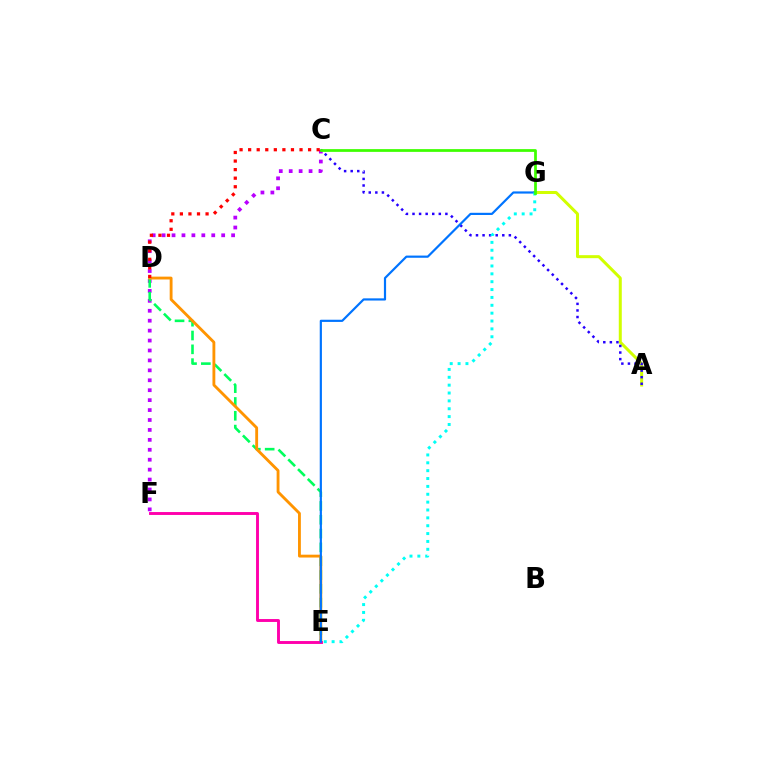{('C', 'F'): [{'color': '#b900ff', 'line_style': 'dotted', 'thickness': 2.7}], ('D', 'E'): [{'color': '#00ff5c', 'line_style': 'dashed', 'thickness': 1.88}, {'color': '#ff9400', 'line_style': 'solid', 'thickness': 2.05}], ('A', 'G'): [{'color': '#d1ff00', 'line_style': 'solid', 'thickness': 2.16}], ('E', 'F'): [{'color': '#ff00ac', 'line_style': 'solid', 'thickness': 2.09}], ('A', 'C'): [{'color': '#2500ff', 'line_style': 'dotted', 'thickness': 1.79}], ('E', 'G'): [{'color': '#0074ff', 'line_style': 'solid', 'thickness': 1.57}, {'color': '#00fff6', 'line_style': 'dotted', 'thickness': 2.14}], ('C', 'D'): [{'color': '#ff0000', 'line_style': 'dotted', 'thickness': 2.33}], ('C', 'G'): [{'color': '#3dff00', 'line_style': 'solid', 'thickness': 1.98}]}